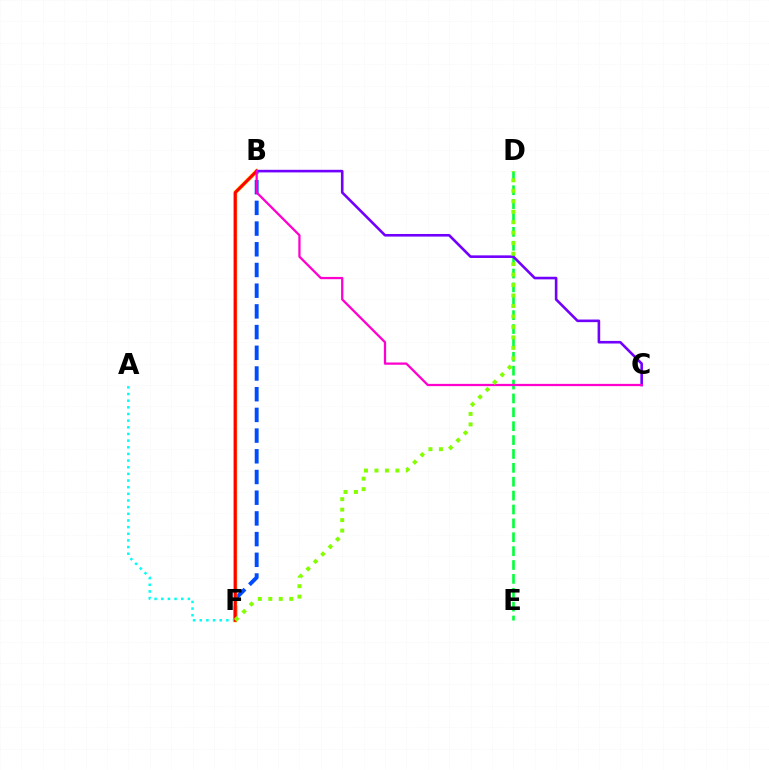{('B', 'F'): [{'color': '#004bff', 'line_style': 'dashed', 'thickness': 2.81}, {'color': '#ffbd00', 'line_style': 'solid', 'thickness': 2.87}, {'color': '#ff0000', 'line_style': 'solid', 'thickness': 2.11}], ('A', 'F'): [{'color': '#00fff6', 'line_style': 'dotted', 'thickness': 1.81}], ('D', 'E'): [{'color': '#00ff39', 'line_style': 'dashed', 'thickness': 1.89}], ('B', 'C'): [{'color': '#7200ff', 'line_style': 'solid', 'thickness': 1.88}, {'color': '#ff00cf', 'line_style': 'solid', 'thickness': 1.64}], ('D', 'F'): [{'color': '#84ff00', 'line_style': 'dotted', 'thickness': 2.85}]}